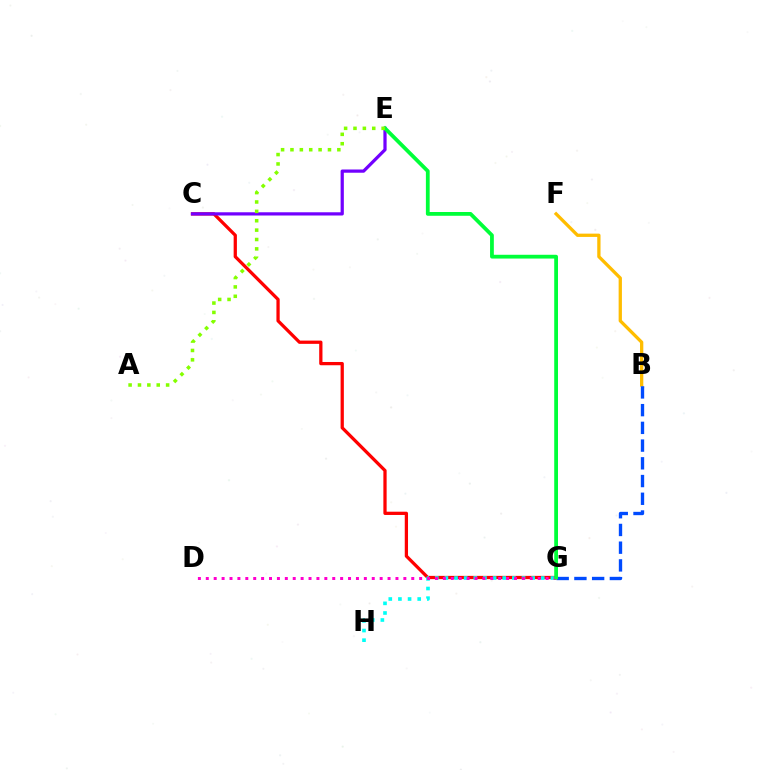{('C', 'G'): [{'color': '#ff0000', 'line_style': 'solid', 'thickness': 2.35}], ('B', 'F'): [{'color': '#ffbd00', 'line_style': 'solid', 'thickness': 2.36}], ('C', 'E'): [{'color': '#7200ff', 'line_style': 'solid', 'thickness': 2.32}], ('B', 'G'): [{'color': '#004bff', 'line_style': 'dashed', 'thickness': 2.41}], ('G', 'H'): [{'color': '#00fff6', 'line_style': 'dotted', 'thickness': 2.62}], ('D', 'G'): [{'color': '#ff00cf', 'line_style': 'dotted', 'thickness': 2.15}], ('E', 'G'): [{'color': '#00ff39', 'line_style': 'solid', 'thickness': 2.72}], ('A', 'E'): [{'color': '#84ff00', 'line_style': 'dotted', 'thickness': 2.55}]}